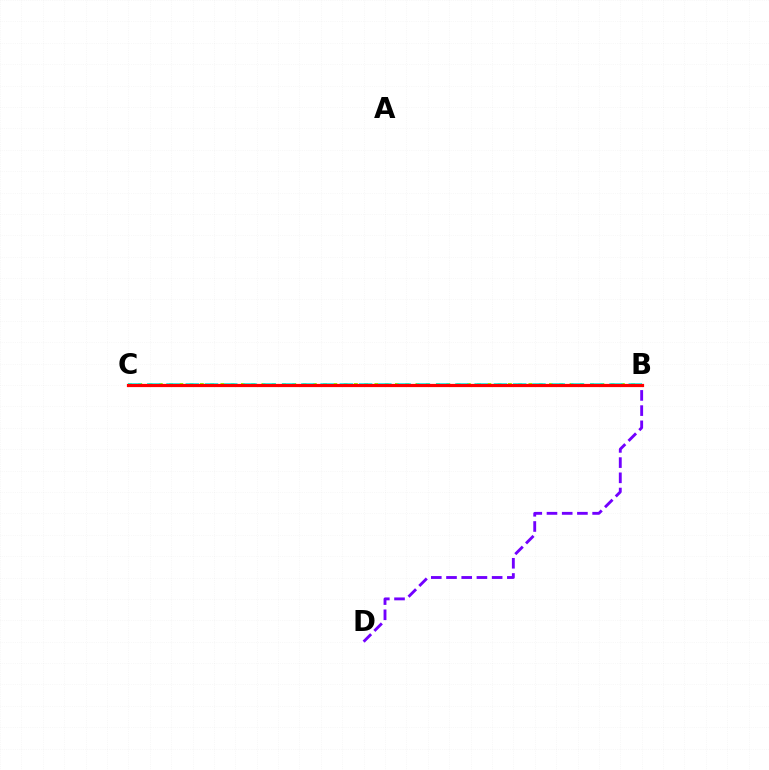{('B', 'D'): [{'color': '#7200ff', 'line_style': 'dashed', 'thickness': 2.07}], ('B', 'C'): [{'color': '#84ff00', 'line_style': 'dotted', 'thickness': 2.79}, {'color': '#00fff6', 'line_style': 'dashed', 'thickness': 2.62}, {'color': '#ff0000', 'line_style': 'solid', 'thickness': 2.31}]}